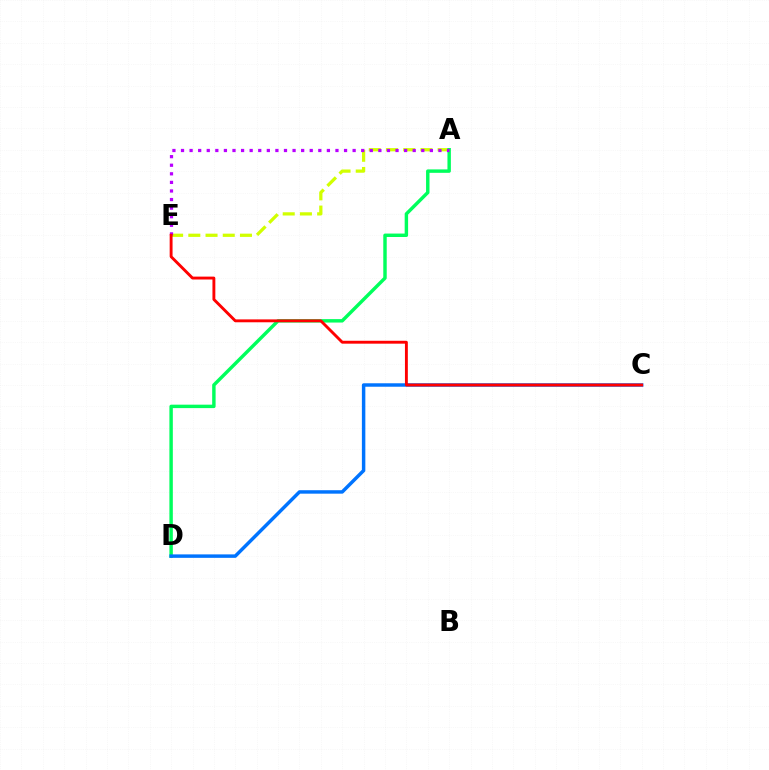{('A', 'E'): [{'color': '#d1ff00', 'line_style': 'dashed', 'thickness': 2.34}, {'color': '#b900ff', 'line_style': 'dotted', 'thickness': 2.33}], ('A', 'D'): [{'color': '#00ff5c', 'line_style': 'solid', 'thickness': 2.47}], ('C', 'D'): [{'color': '#0074ff', 'line_style': 'solid', 'thickness': 2.49}], ('C', 'E'): [{'color': '#ff0000', 'line_style': 'solid', 'thickness': 2.08}]}